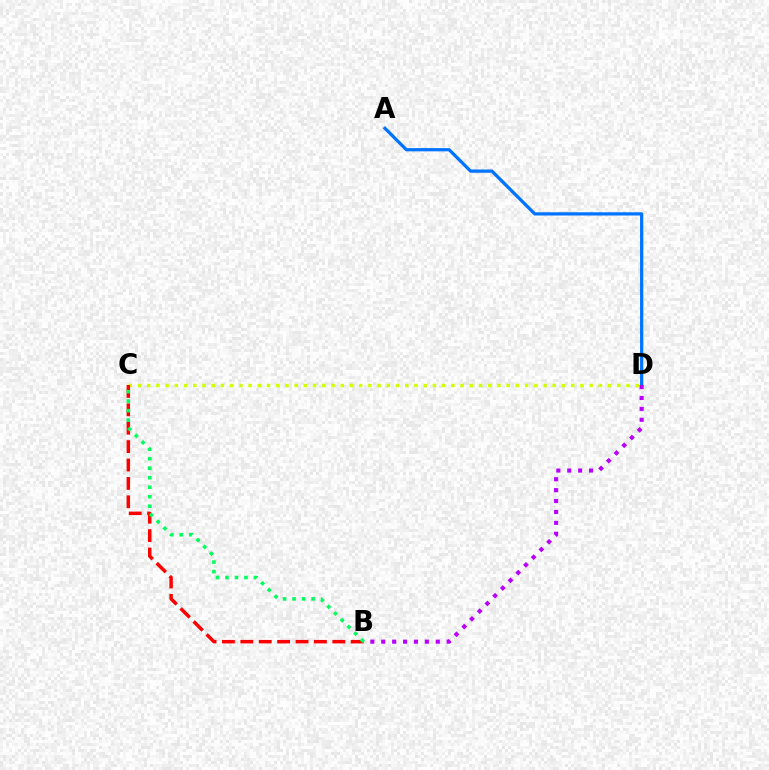{('C', 'D'): [{'color': '#d1ff00', 'line_style': 'dotted', 'thickness': 2.5}], ('B', 'C'): [{'color': '#ff0000', 'line_style': 'dashed', 'thickness': 2.5}, {'color': '#00ff5c', 'line_style': 'dotted', 'thickness': 2.58}], ('A', 'D'): [{'color': '#0074ff', 'line_style': 'solid', 'thickness': 2.33}], ('B', 'D'): [{'color': '#b900ff', 'line_style': 'dotted', 'thickness': 2.96}]}